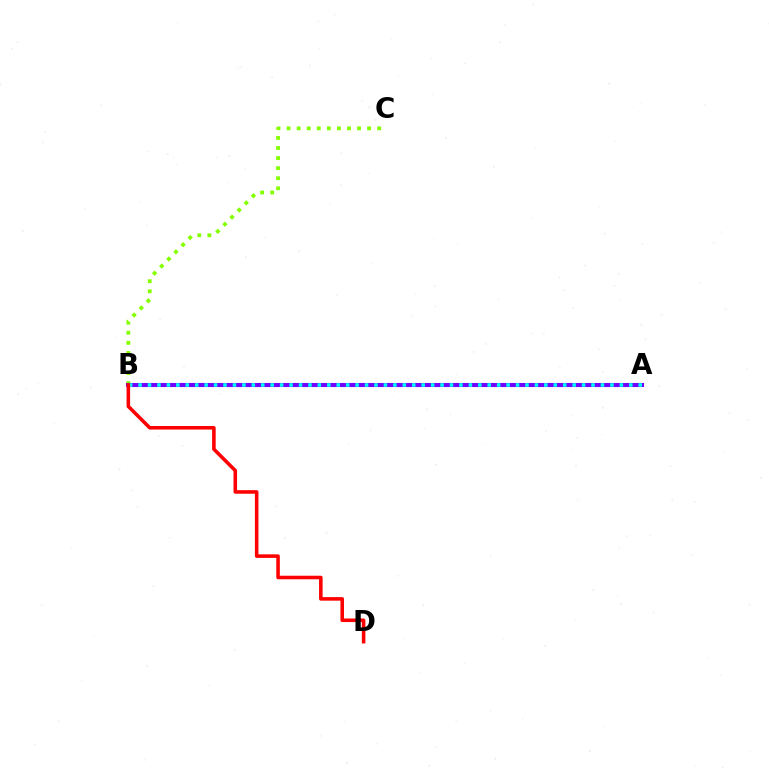{('B', 'C'): [{'color': '#84ff00', 'line_style': 'dotted', 'thickness': 2.74}], ('A', 'B'): [{'color': '#7200ff', 'line_style': 'solid', 'thickness': 2.93}, {'color': '#00fff6', 'line_style': 'dotted', 'thickness': 2.56}], ('B', 'D'): [{'color': '#ff0000', 'line_style': 'solid', 'thickness': 2.56}]}